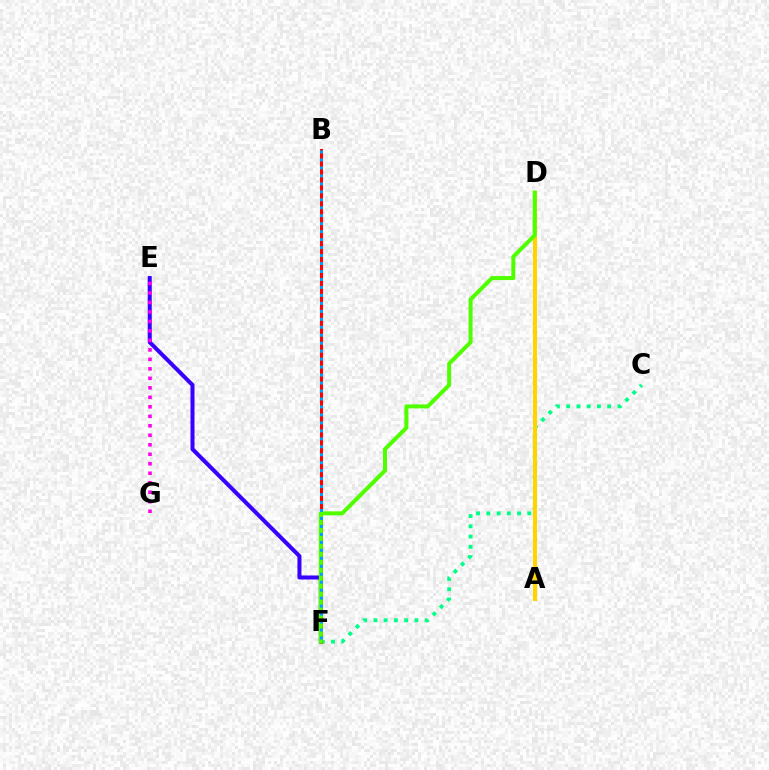{('C', 'F'): [{'color': '#00ff86', 'line_style': 'dotted', 'thickness': 2.79}], ('E', 'F'): [{'color': '#3700ff', 'line_style': 'solid', 'thickness': 2.9}], ('A', 'D'): [{'color': '#ffd500', 'line_style': 'solid', 'thickness': 2.92}], ('B', 'F'): [{'color': '#ff0000', 'line_style': 'solid', 'thickness': 2.21}, {'color': '#009eff', 'line_style': 'dotted', 'thickness': 2.16}], ('D', 'F'): [{'color': '#4fff00', 'line_style': 'solid', 'thickness': 2.88}], ('E', 'G'): [{'color': '#ff00ed', 'line_style': 'dotted', 'thickness': 2.58}]}